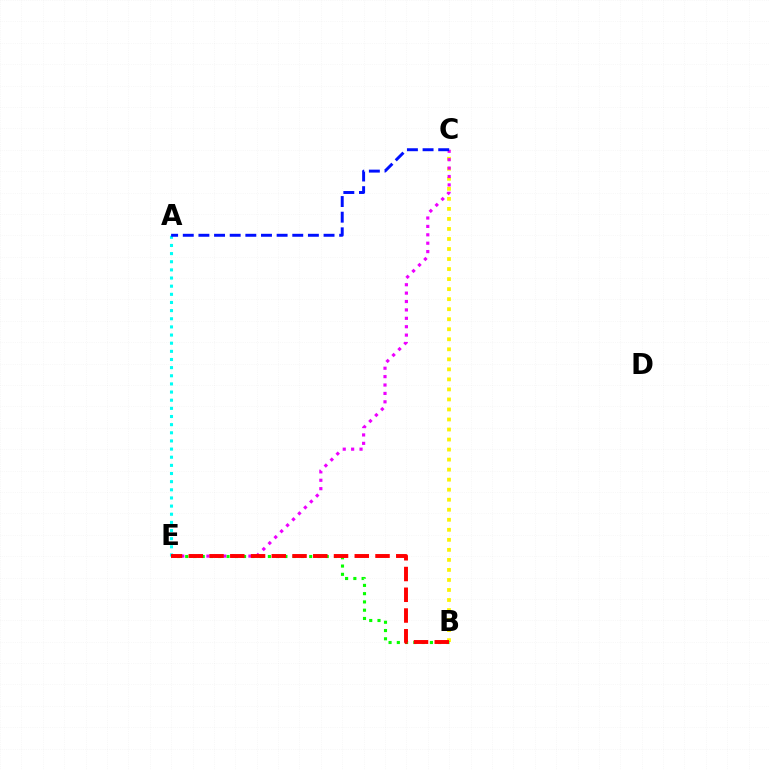{('B', 'C'): [{'color': '#fcf500', 'line_style': 'dotted', 'thickness': 2.72}], ('B', 'E'): [{'color': '#08ff00', 'line_style': 'dotted', 'thickness': 2.25}, {'color': '#ff0000', 'line_style': 'dashed', 'thickness': 2.82}], ('A', 'E'): [{'color': '#00fff6', 'line_style': 'dotted', 'thickness': 2.21}], ('C', 'E'): [{'color': '#ee00ff', 'line_style': 'dotted', 'thickness': 2.28}], ('A', 'C'): [{'color': '#0010ff', 'line_style': 'dashed', 'thickness': 2.12}]}